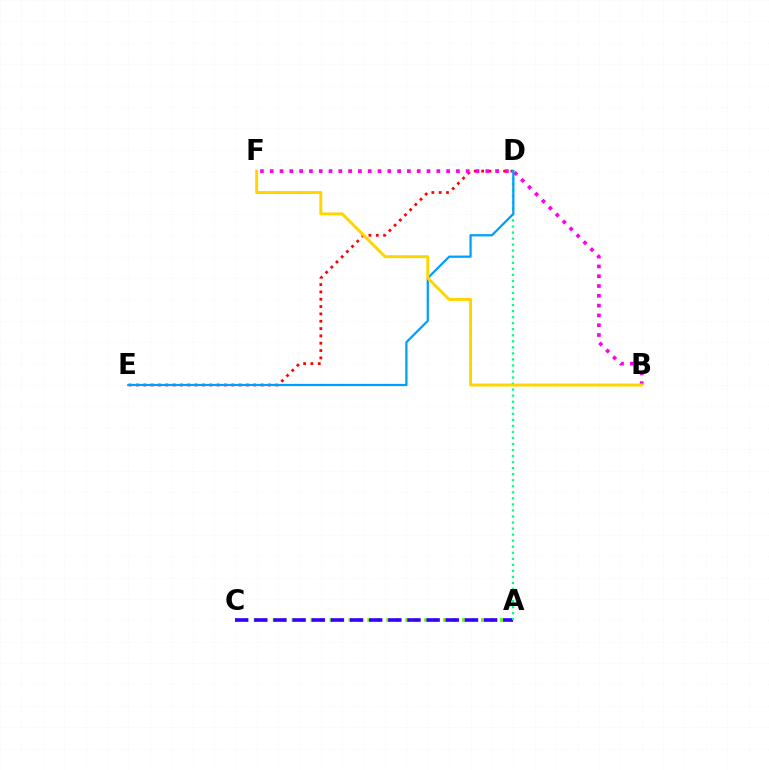{('D', 'E'): [{'color': '#ff0000', 'line_style': 'dotted', 'thickness': 1.99}, {'color': '#009eff', 'line_style': 'solid', 'thickness': 1.61}], ('A', 'C'): [{'color': '#4fff00', 'line_style': 'dotted', 'thickness': 2.57}, {'color': '#3700ff', 'line_style': 'dashed', 'thickness': 2.6}], ('A', 'D'): [{'color': '#00ff86', 'line_style': 'dotted', 'thickness': 1.64}], ('B', 'F'): [{'color': '#ff00ed', 'line_style': 'dotted', 'thickness': 2.66}, {'color': '#ffd500', 'line_style': 'solid', 'thickness': 2.11}]}